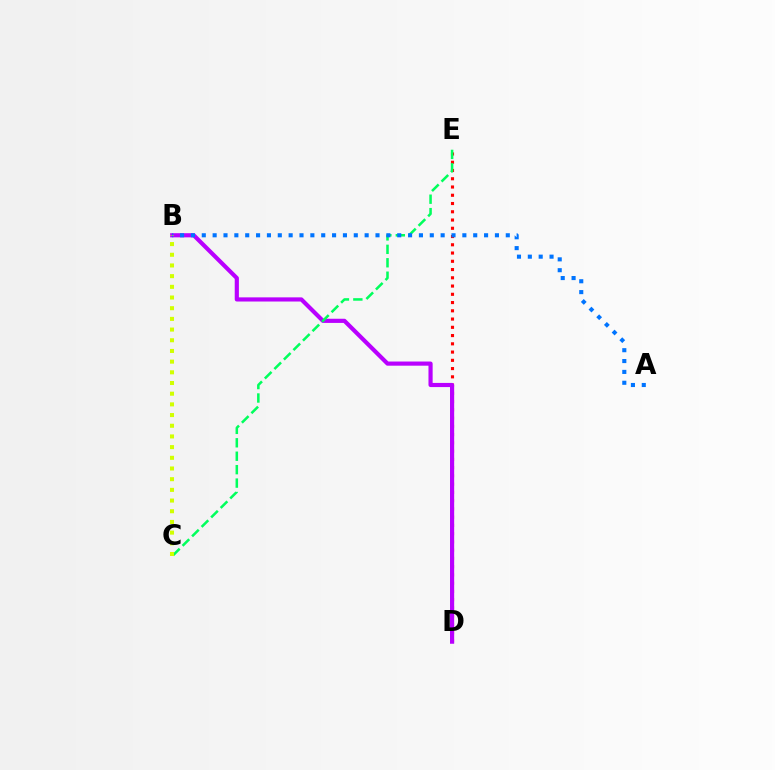{('D', 'E'): [{'color': '#ff0000', 'line_style': 'dotted', 'thickness': 2.24}], ('B', 'D'): [{'color': '#b900ff', 'line_style': 'solid', 'thickness': 2.99}], ('C', 'E'): [{'color': '#00ff5c', 'line_style': 'dashed', 'thickness': 1.83}], ('A', 'B'): [{'color': '#0074ff', 'line_style': 'dotted', 'thickness': 2.95}], ('B', 'C'): [{'color': '#d1ff00', 'line_style': 'dotted', 'thickness': 2.9}]}